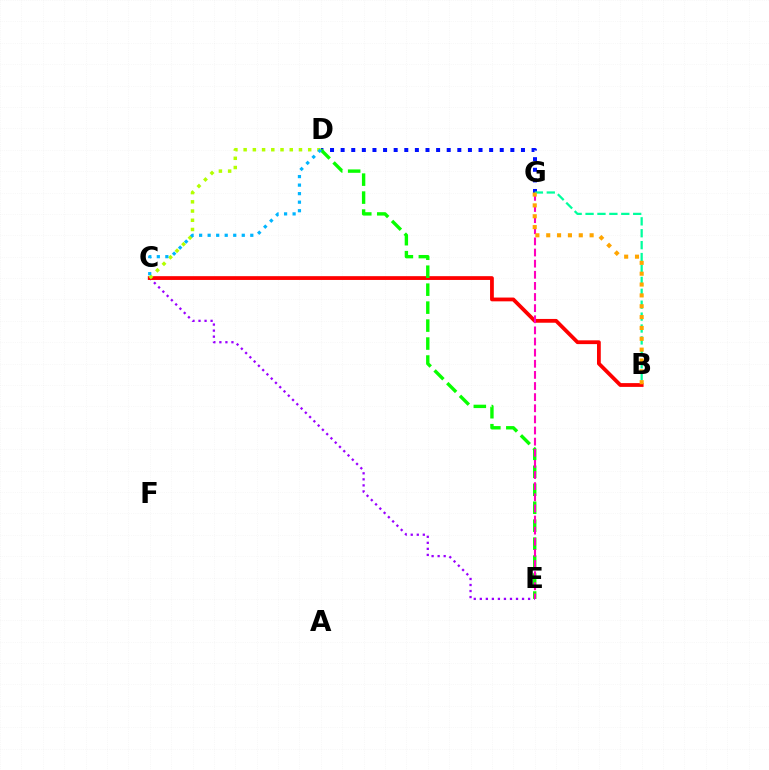{('C', 'E'): [{'color': '#9b00ff', 'line_style': 'dotted', 'thickness': 1.64}], ('D', 'G'): [{'color': '#0010ff', 'line_style': 'dotted', 'thickness': 2.88}], ('B', 'G'): [{'color': '#00ff9d', 'line_style': 'dashed', 'thickness': 1.62}, {'color': '#ffa500', 'line_style': 'dotted', 'thickness': 2.95}], ('B', 'C'): [{'color': '#ff0000', 'line_style': 'solid', 'thickness': 2.72}], ('C', 'D'): [{'color': '#b3ff00', 'line_style': 'dotted', 'thickness': 2.51}, {'color': '#00b5ff', 'line_style': 'dotted', 'thickness': 2.32}], ('D', 'E'): [{'color': '#08ff00', 'line_style': 'dashed', 'thickness': 2.44}], ('E', 'G'): [{'color': '#ff00bd', 'line_style': 'dashed', 'thickness': 1.51}]}